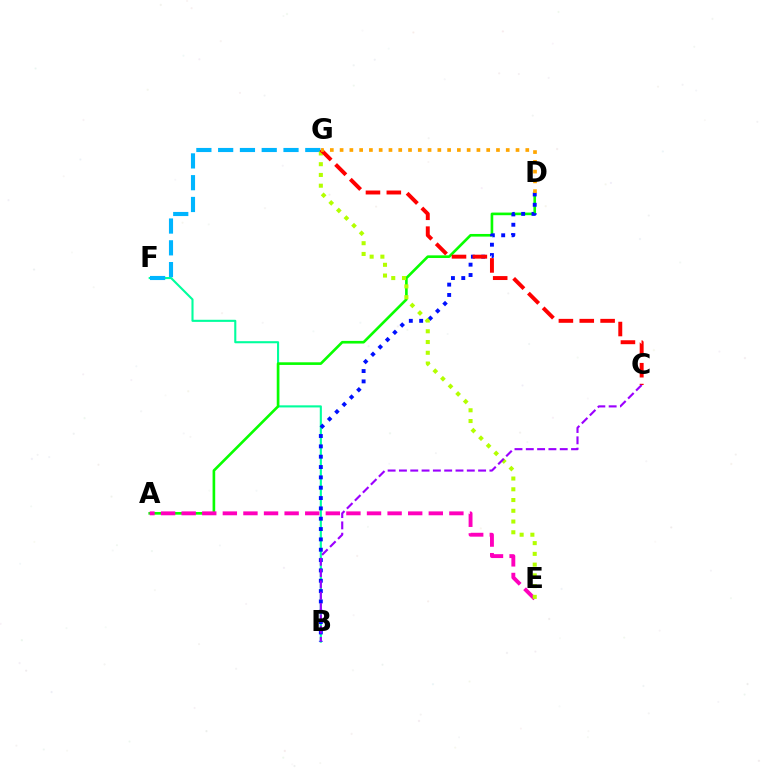{('B', 'F'): [{'color': '#00ff9d', 'line_style': 'solid', 'thickness': 1.51}], ('A', 'D'): [{'color': '#08ff00', 'line_style': 'solid', 'thickness': 1.9}], ('B', 'D'): [{'color': '#0010ff', 'line_style': 'dotted', 'thickness': 2.81}], ('A', 'E'): [{'color': '#ff00bd', 'line_style': 'dashed', 'thickness': 2.8}], ('F', 'G'): [{'color': '#00b5ff', 'line_style': 'dashed', 'thickness': 2.96}], ('E', 'G'): [{'color': '#b3ff00', 'line_style': 'dotted', 'thickness': 2.92}], ('C', 'G'): [{'color': '#ff0000', 'line_style': 'dashed', 'thickness': 2.83}], ('B', 'C'): [{'color': '#9b00ff', 'line_style': 'dashed', 'thickness': 1.54}], ('D', 'G'): [{'color': '#ffa500', 'line_style': 'dotted', 'thickness': 2.66}]}